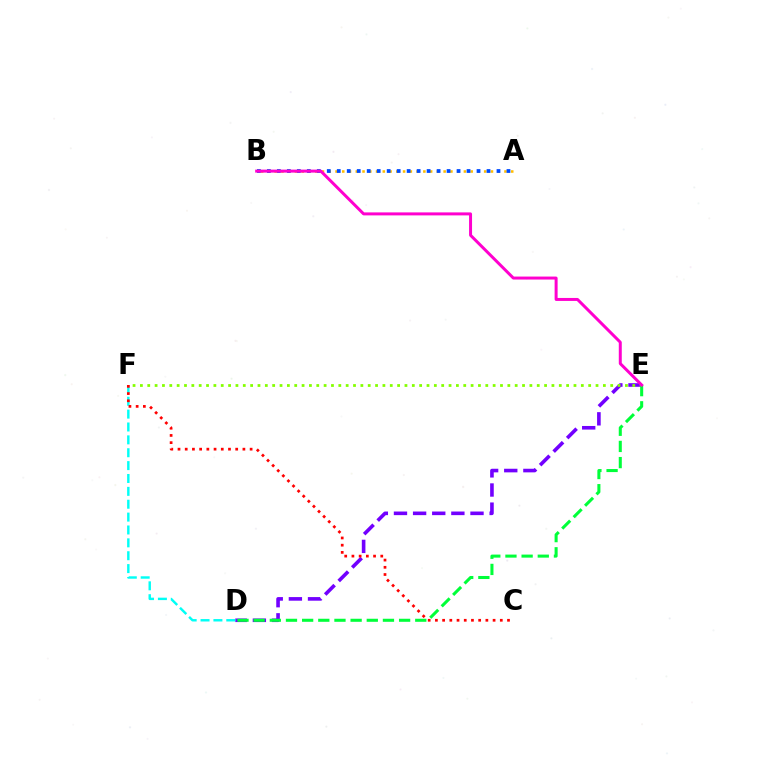{('A', 'B'): [{'color': '#ffbd00', 'line_style': 'dotted', 'thickness': 1.84}, {'color': '#004bff', 'line_style': 'dotted', 'thickness': 2.71}], ('D', 'E'): [{'color': '#7200ff', 'line_style': 'dashed', 'thickness': 2.6}, {'color': '#00ff39', 'line_style': 'dashed', 'thickness': 2.2}], ('D', 'F'): [{'color': '#00fff6', 'line_style': 'dashed', 'thickness': 1.75}], ('E', 'F'): [{'color': '#84ff00', 'line_style': 'dotted', 'thickness': 2.0}], ('C', 'F'): [{'color': '#ff0000', 'line_style': 'dotted', 'thickness': 1.96}], ('B', 'E'): [{'color': '#ff00cf', 'line_style': 'solid', 'thickness': 2.15}]}